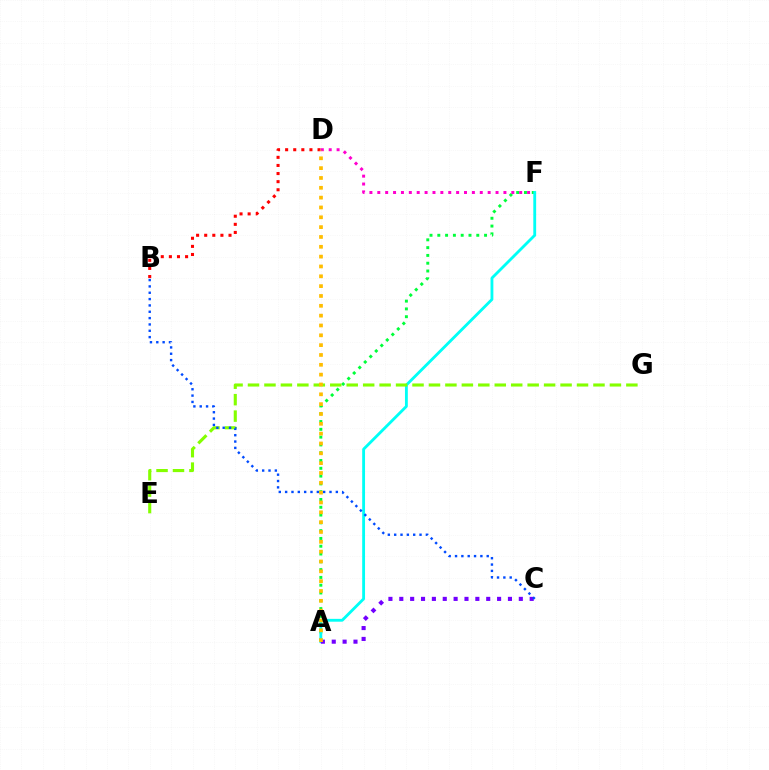{('A', 'F'): [{'color': '#00ff39', 'line_style': 'dotted', 'thickness': 2.12}, {'color': '#00fff6', 'line_style': 'solid', 'thickness': 2.04}], ('E', 'G'): [{'color': '#84ff00', 'line_style': 'dashed', 'thickness': 2.23}], ('B', 'D'): [{'color': '#ff0000', 'line_style': 'dotted', 'thickness': 2.2}], ('D', 'F'): [{'color': '#ff00cf', 'line_style': 'dotted', 'thickness': 2.14}], ('A', 'C'): [{'color': '#7200ff', 'line_style': 'dotted', 'thickness': 2.95}], ('B', 'C'): [{'color': '#004bff', 'line_style': 'dotted', 'thickness': 1.72}], ('A', 'D'): [{'color': '#ffbd00', 'line_style': 'dotted', 'thickness': 2.67}]}